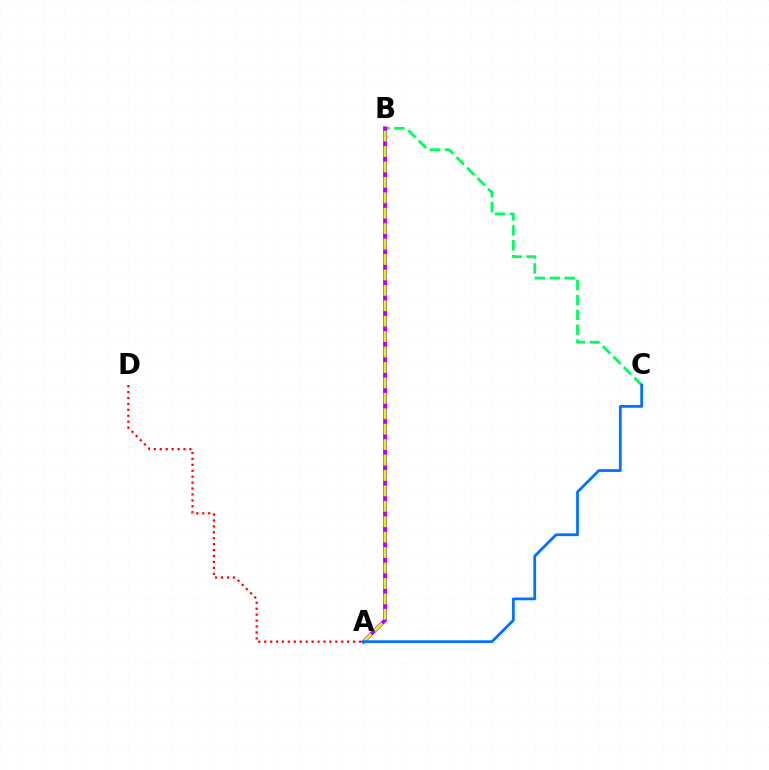{('B', 'C'): [{'color': '#00ff5c', 'line_style': 'dashed', 'thickness': 2.02}], ('A', 'D'): [{'color': '#ff0000', 'line_style': 'dotted', 'thickness': 1.61}], ('A', 'B'): [{'color': '#b900ff', 'line_style': 'solid', 'thickness': 2.8}, {'color': '#d1ff00', 'line_style': 'dashed', 'thickness': 2.1}], ('A', 'C'): [{'color': '#0074ff', 'line_style': 'solid', 'thickness': 2.01}]}